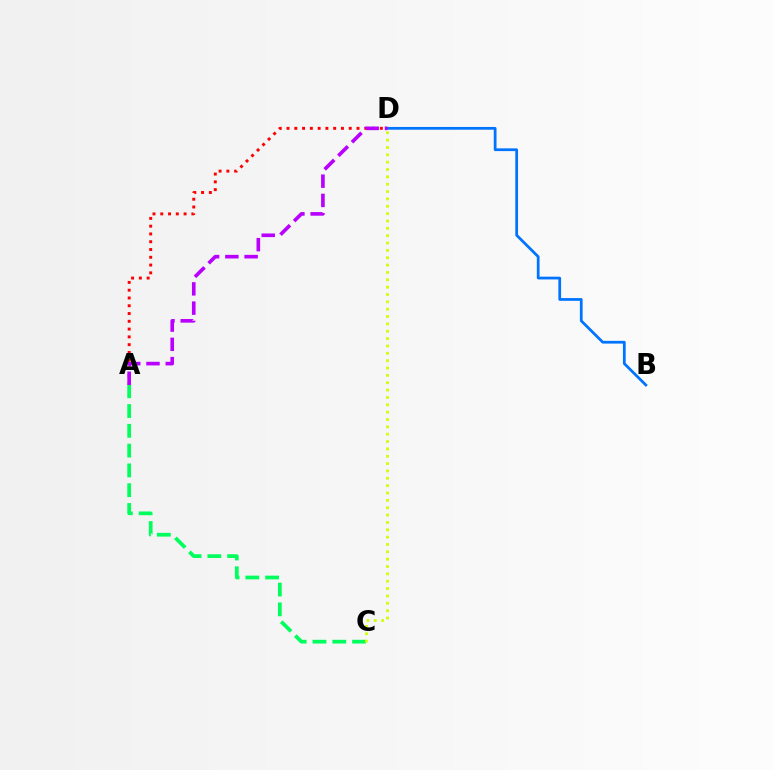{('A', 'D'): [{'color': '#ff0000', 'line_style': 'dotted', 'thickness': 2.11}, {'color': '#b900ff', 'line_style': 'dashed', 'thickness': 2.61}], ('A', 'C'): [{'color': '#00ff5c', 'line_style': 'dashed', 'thickness': 2.69}], ('C', 'D'): [{'color': '#d1ff00', 'line_style': 'dotted', 'thickness': 2.0}], ('B', 'D'): [{'color': '#0074ff', 'line_style': 'solid', 'thickness': 1.98}]}